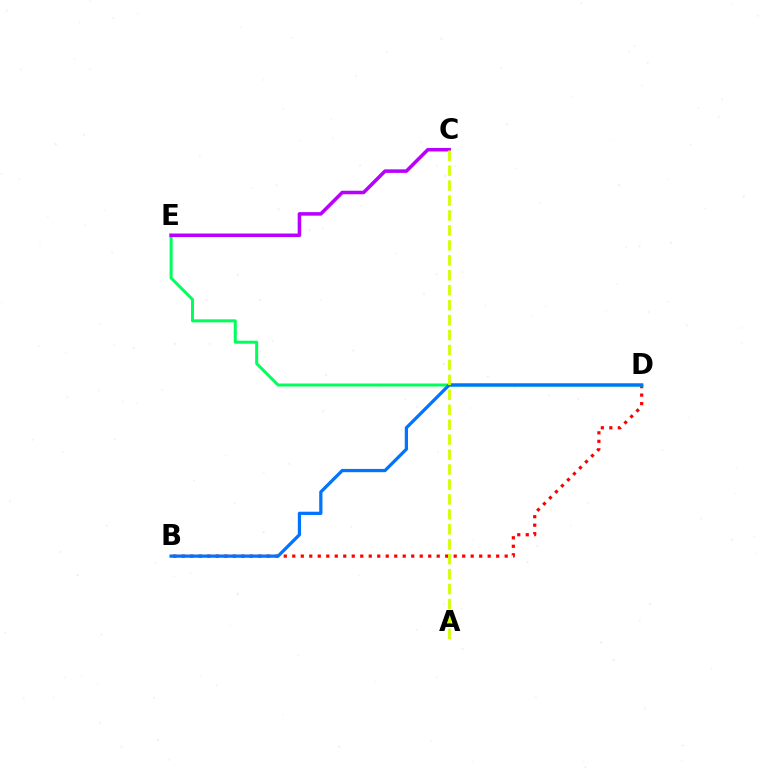{('B', 'D'): [{'color': '#ff0000', 'line_style': 'dotted', 'thickness': 2.31}, {'color': '#0074ff', 'line_style': 'solid', 'thickness': 2.34}], ('D', 'E'): [{'color': '#00ff5c', 'line_style': 'solid', 'thickness': 2.17}], ('C', 'E'): [{'color': '#b900ff', 'line_style': 'solid', 'thickness': 2.55}], ('A', 'C'): [{'color': '#d1ff00', 'line_style': 'dashed', 'thickness': 2.03}]}